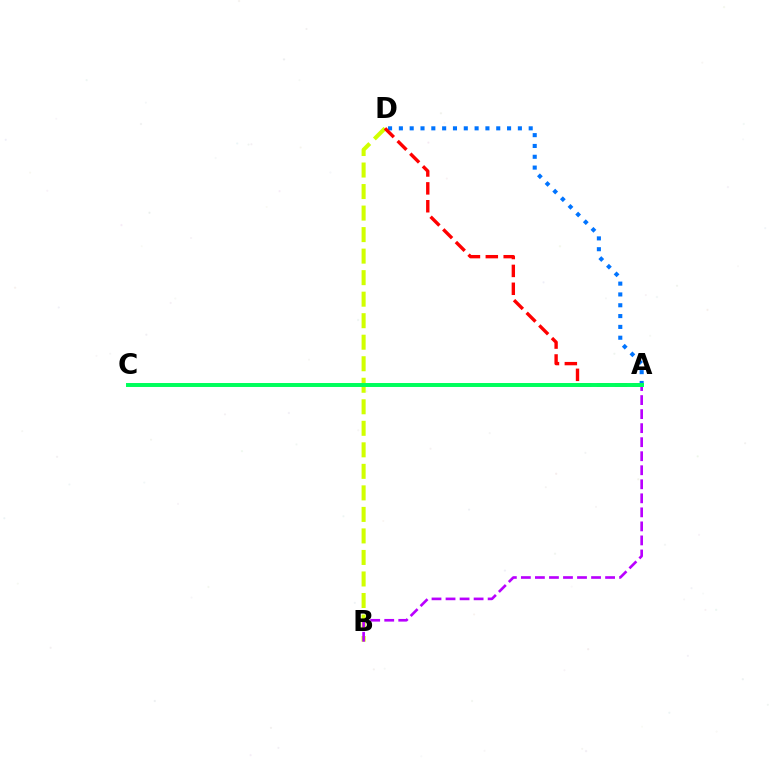{('B', 'D'): [{'color': '#d1ff00', 'line_style': 'dashed', 'thickness': 2.92}], ('A', 'B'): [{'color': '#b900ff', 'line_style': 'dashed', 'thickness': 1.91}], ('A', 'D'): [{'color': '#0074ff', 'line_style': 'dotted', 'thickness': 2.94}, {'color': '#ff0000', 'line_style': 'dashed', 'thickness': 2.43}], ('A', 'C'): [{'color': '#00ff5c', 'line_style': 'solid', 'thickness': 2.85}]}